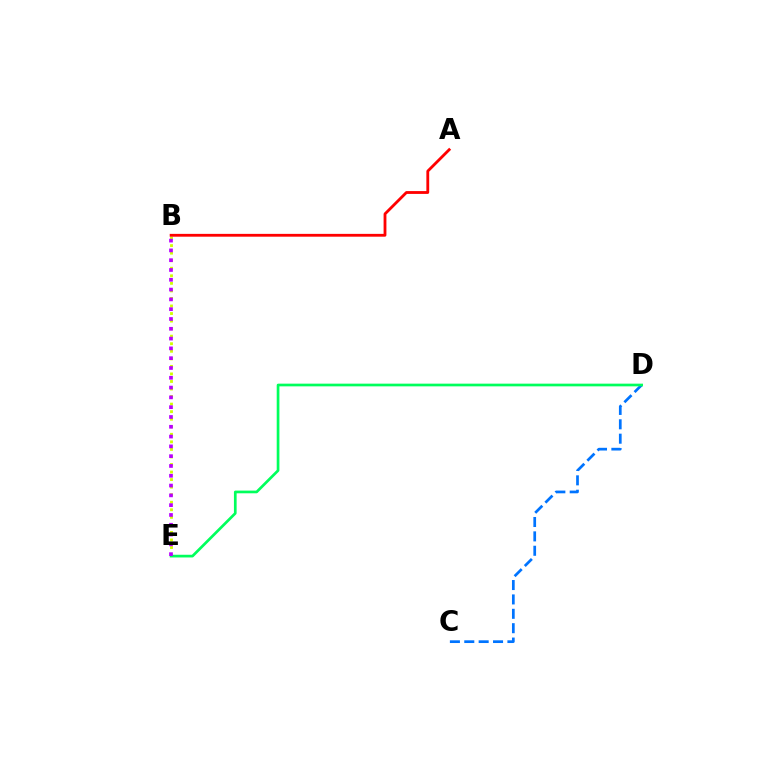{('C', 'D'): [{'color': '#0074ff', 'line_style': 'dashed', 'thickness': 1.95}], ('B', 'E'): [{'color': '#d1ff00', 'line_style': 'dotted', 'thickness': 2.05}, {'color': '#b900ff', 'line_style': 'dotted', 'thickness': 2.66}], ('D', 'E'): [{'color': '#00ff5c', 'line_style': 'solid', 'thickness': 1.94}], ('A', 'B'): [{'color': '#ff0000', 'line_style': 'solid', 'thickness': 2.03}]}